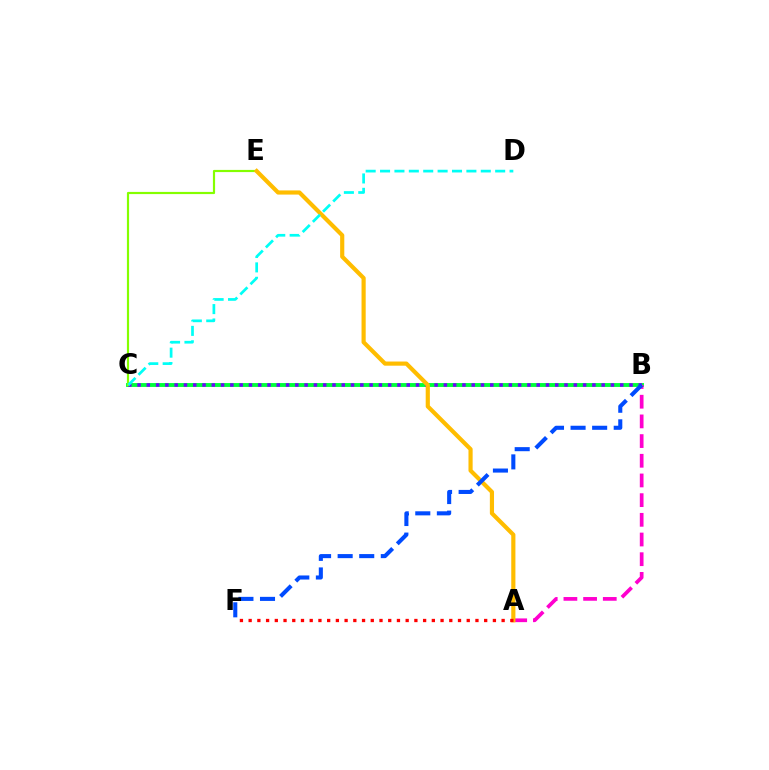{('B', 'C'): [{'color': '#00ff39', 'line_style': 'solid', 'thickness': 2.8}, {'color': '#7200ff', 'line_style': 'dotted', 'thickness': 2.52}], ('C', 'E'): [{'color': '#84ff00', 'line_style': 'solid', 'thickness': 1.57}], ('A', 'B'): [{'color': '#ff00cf', 'line_style': 'dashed', 'thickness': 2.67}], ('A', 'E'): [{'color': '#ffbd00', 'line_style': 'solid', 'thickness': 3.0}], ('A', 'F'): [{'color': '#ff0000', 'line_style': 'dotted', 'thickness': 2.37}], ('C', 'D'): [{'color': '#00fff6', 'line_style': 'dashed', 'thickness': 1.95}], ('B', 'F'): [{'color': '#004bff', 'line_style': 'dashed', 'thickness': 2.93}]}